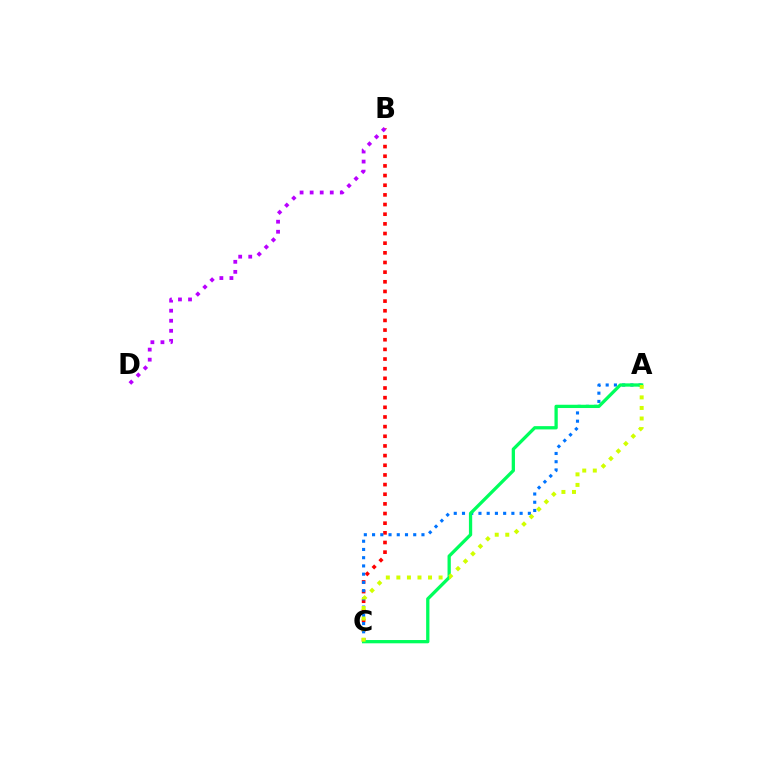{('B', 'C'): [{'color': '#ff0000', 'line_style': 'dotted', 'thickness': 2.62}], ('A', 'C'): [{'color': '#0074ff', 'line_style': 'dotted', 'thickness': 2.24}, {'color': '#00ff5c', 'line_style': 'solid', 'thickness': 2.36}, {'color': '#d1ff00', 'line_style': 'dotted', 'thickness': 2.87}], ('B', 'D'): [{'color': '#b900ff', 'line_style': 'dotted', 'thickness': 2.73}]}